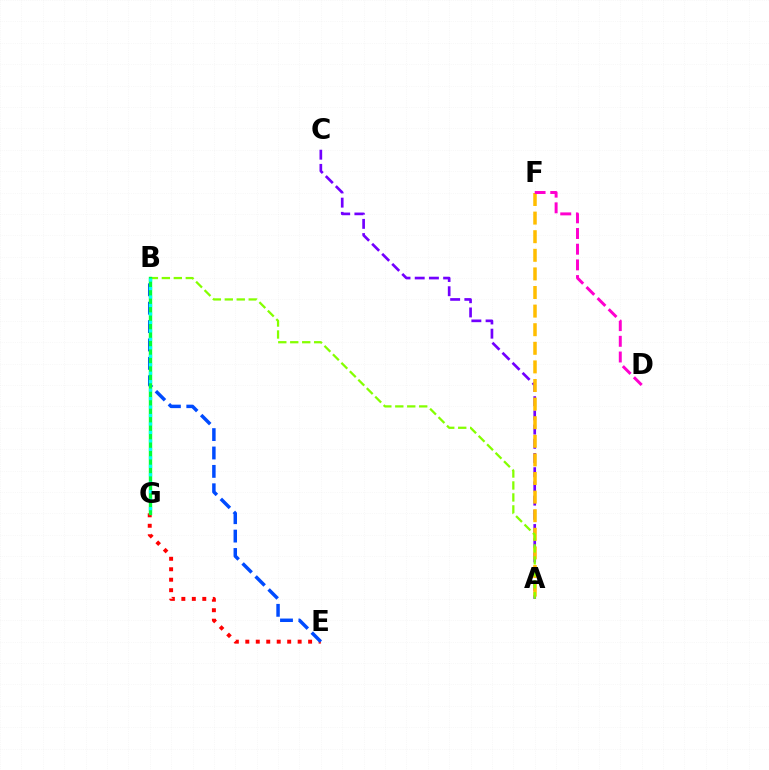{('E', 'G'): [{'color': '#ff0000', 'line_style': 'dotted', 'thickness': 2.84}], ('A', 'C'): [{'color': '#7200ff', 'line_style': 'dashed', 'thickness': 1.93}], ('B', 'E'): [{'color': '#004bff', 'line_style': 'dashed', 'thickness': 2.5}], ('A', 'F'): [{'color': '#ffbd00', 'line_style': 'dashed', 'thickness': 2.53}], ('A', 'B'): [{'color': '#84ff00', 'line_style': 'dashed', 'thickness': 1.63}], ('B', 'G'): [{'color': '#00ff39', 'line_style': 'solid', 'thickness': 2.43}, {'color': '#00fff6', 'line_style': 'dotted', 'thickness': 2.3}], ('D', 'F'): [{'color': '#ff00cf', 'line_style': 'dashed', 'thickness': 2.13}]}